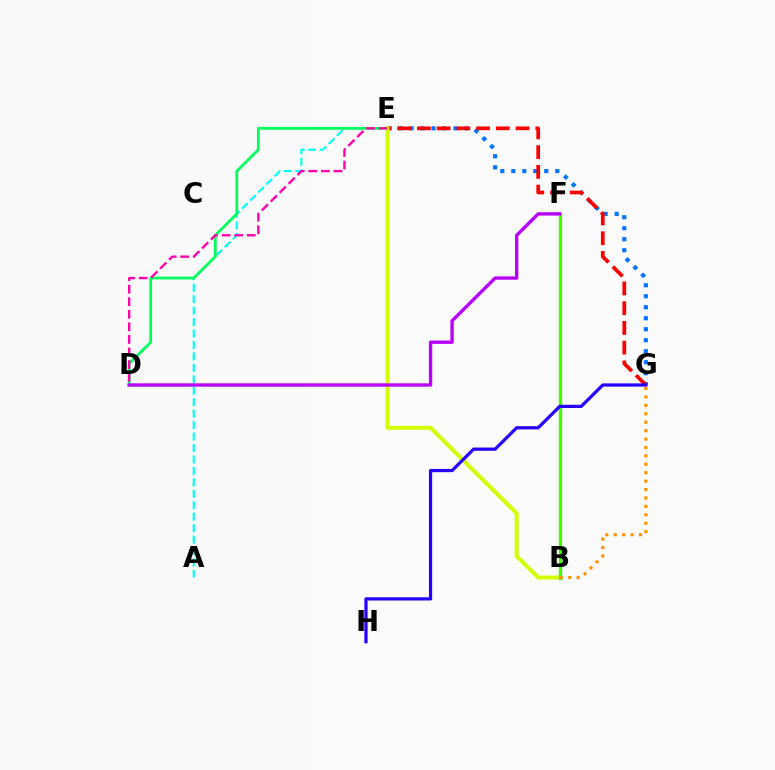{('A', 'E'): [{'color': '#00fff6', 'line_style': 'dashed', 'thickness': 1.56}], ('E', 'G'): [{'color': '#0074ff', 'line_style': 'dotted', 'thickness': 2.99}, {'color': '#ff0000', 'line_style': 'dashed', 'thickness': 2.68}], ('D', 'E'): [{'color': '#00ff5c', 'line_style': 'solid', 'thickness': 2.01}, {'color': '#ff00ac', 'line_style': 'dashed', 'thickness': 1.71}], ('B', 'E'): [{'color': '#d1ff00', 'line_style': 'solid', 'thickness': 2.87}], ('B', 'F'): [{'color': '#3dff00', 'line_style': 'solid', 'thickness': 2.41}], ('B', 'G'): [{'color': '#ff9400', 'line_style': 'dotted', 'thickness': 2.29}], ('D', 'F'): [{'color': '#b900ff', 'line_style': 'solid', 'thickness': 2.41}], ('G', 'H'): [{'color': '#2500ff', 'line_style': 'solid', 'thickness': 2.32}]}